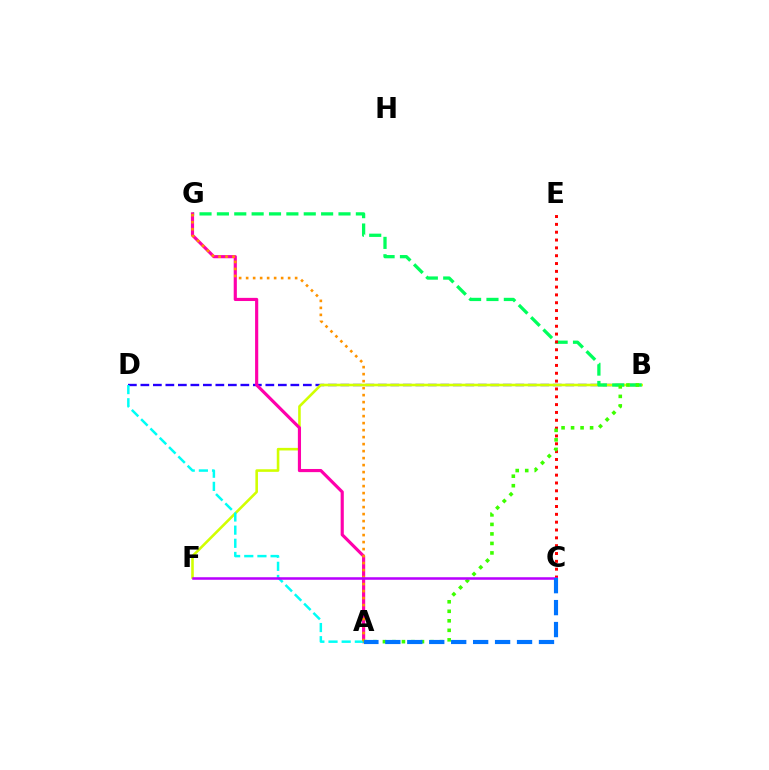{('B', 'D'): [{'color': '#2500ff', 'line_style': 'dashed', 'thickness': 1.7}], ('B', 'F'): [{'color': '#d1ff00', 'line_style': 'solid', 'thickness': 1.86}], ('B', 'G'): [{'color': '#00ff5c', 'line_style': 'dashed', 'thickness': 2.36}], ('C', 'E'): [{'color': '#ff0000', 'line_style': 'dotted', 'thickness': 2.13}], ('A', 'G'): [{'color': '#ff00ac', 'line_style': 'solid', 'thickness': 2.27}, {'color': '#ff9400', 'line_style': 'dotted', 'thickness': 1.9}], ('A', 'D'): [{'color': '#00fff6', 'line_style': 'dashed', 'thickness': 1.79}], ('A', 'B'): [{'color': '#3dff00', 'line_style': 'dotted', 'thickness': 2.58}], ('C', 'F'): [{'color': '#b900ff', 'line_style': 'solid', 'thickness': 1.82}], ('A', 'C'): [{'color': '#0074ff', 'line_style': 'dashed', 'thickness': 2.98}]}